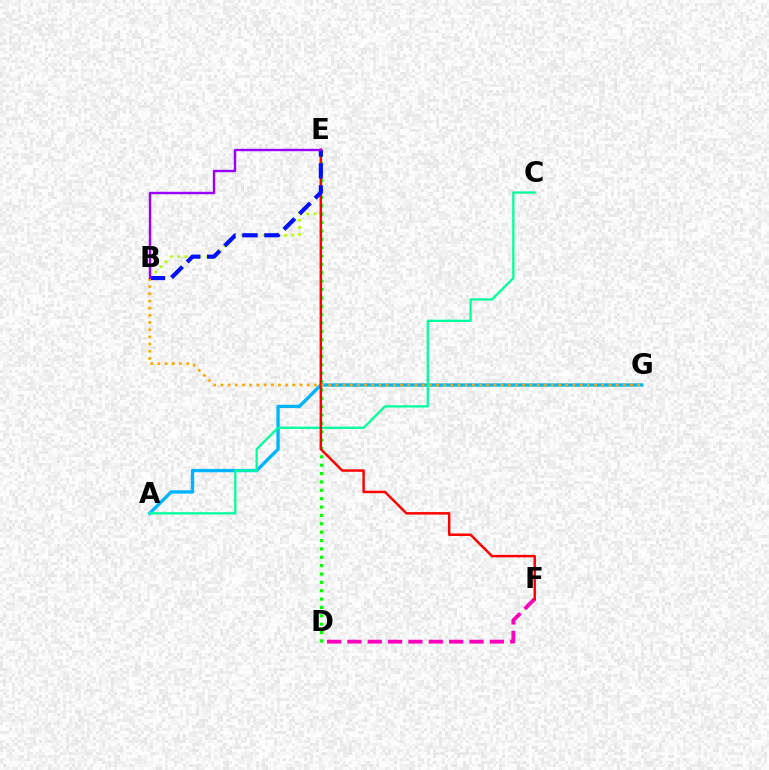{('A', 'G'): [{'color': '#00b5ff', 'line_style': 'solid', 'thickness': 2.4}], ('B', 'E'): [{'color': '#b3ff00', 'line_style': 'dotted', 'thickness': 1.97}, {'color': '#0010ff', 'line_style': 'dashed', 'thickness': 3.0}, {'color': '#9b00ff', 'line_style': 'solid', 'thickness': 1.73}], ('D', 'F'): [{'color': '#ff00bd', 'line_style': 'dashed', 'thickness': 2.76}], ('A', 'C'): [{'color': '#00ff9d', 'line_style': 'solid', 'thickness': 1.64}], ('D', 'E'): [{'color': '#08ff00', 'line_style': 'dotted', 'thickness': 2.27}], ('E', 'F'): [{'color': '#ff0000', 'line_style': 'solid', 'thickness': 1.78}], ('B', 'G'): [{'color': '#ffa500', 'line_style': 'dotted', 'thickness': 1.95}]}